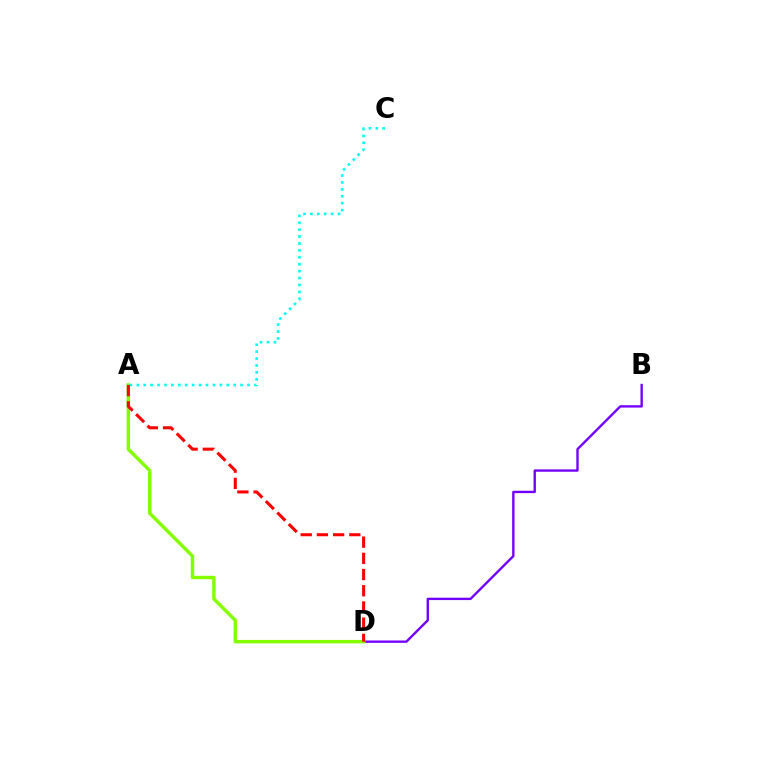{('B', 'D'): [{'color': '#7200ff', 'line_style': 'solid', 'thickness': 1.71}], ('A', 'D'): [{'color': '#84ff00', 'line_style': 'solid', 'thickness': 2.47}, {'color': '#ff0000', 'line_style': 'dashed', 'thickness': 2.2}], ('A', 'C'): [{'color': '#00fff6', 'line_style': 'dotted', 'thickness': 1.88}]}